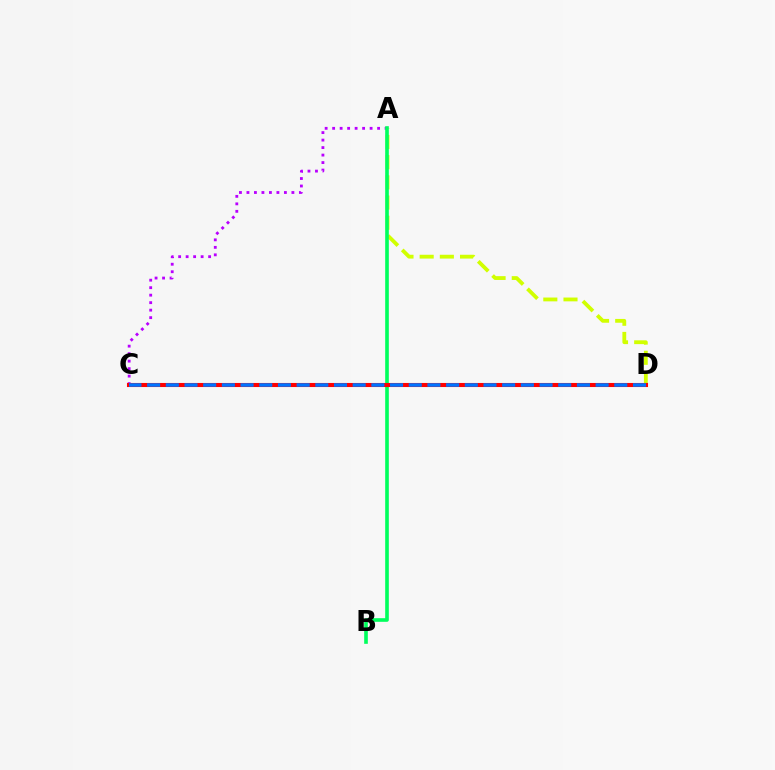{('A', 'C'): [{'color': '#b900ff', 'line_style': 'dotted', 'thickness': 2.04}], ('A', 'D'): [{'color': '#d1ff00', 'line_style': 'dashed', 'thickness': 2.74}], ('A', 'B'): [{'color': '#00ff5c', 'line_style': 'solid', 'thickness': 2.62}], ('C', 'D'): [{'color': '#ff0000', 'line_style': 'solid', 'thickness': 2.93}, {'color': '#0074ff', 'line_style': 'dashed', 'thickness': 2.54}]}